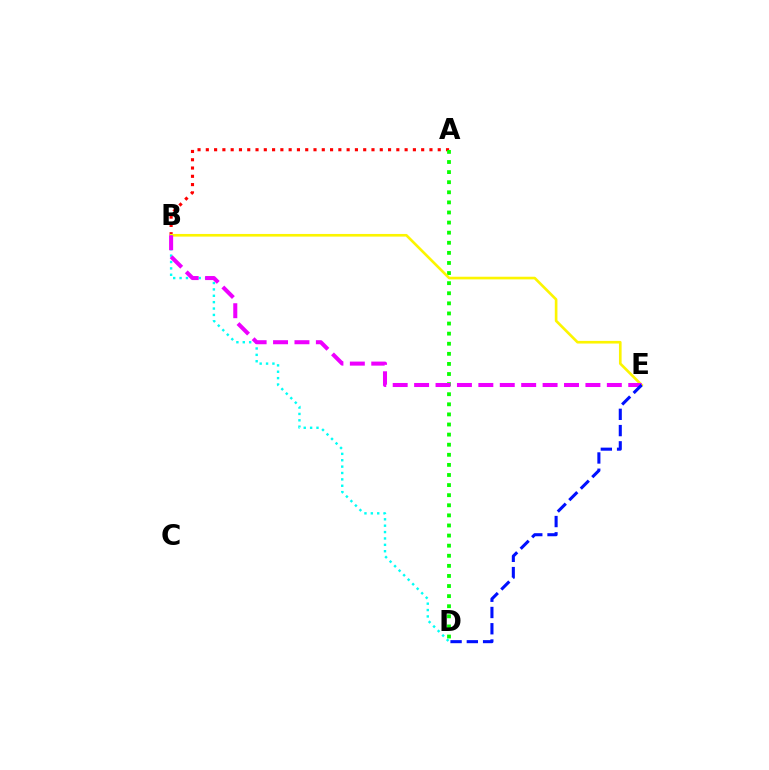{('A', 'B'): [{'color': '#ff0000', 'line_style': 'dotted', 'thickness': 2.25}], ('A', 'D'): [{'color': '#08ff00', 'line_style': 'dotted', 'thickness': 2.74}], ('B', 'E'): [{'color': '#fcf500', 'line_style': 'solid', 'thickness': 1.9}, {'color': '#ee00ff', 'line_style': 'dashed', 'thickness': 2.91}], ('B', 'D'): [{'color': '#00fff6', 'line_style': 'dotted', 'thickness': 1.73}], ('D', 'E'): [{'color': '#0010ff', 'line_style': 'dashed', 'thickness': 2.21}]}